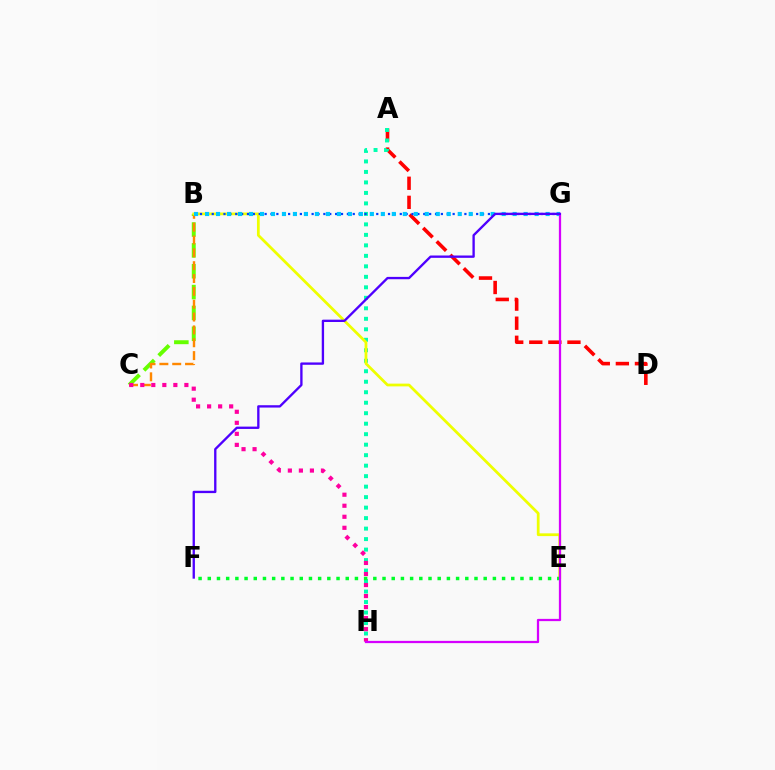{('A', 'D'): [{'color': '#ff0000', 'line_style': 'dashed', 'thickness': 2.59}], ('B', 'C'): [{'color': '#66ff00', 'line_style': 'dashed', 'thickness': 2.83}, {'color': '#ff8800', 'line_style': 'dashed', 'thickness': 1.75}], ('A', 'H'): [{'color': '#00ffaf', 'line_style': 'dotted', 'thickness': 2.85}], ('B', 'E'): [{'color': '#eeff00', 'line_style': 'solid', 'thickness': 1.98}], ('E', 'F'): [{'color': '#00ff27', 'line_style': 'dotted', 'thickness': 2.5}], ('C', 'H'): [{'color': '#ff00a0', 'line_style': 'dotted', 'thickness': 3.0}], ('B', 'G'): [{'color': '#003fff', 'line_style': 'dotted', 'thickness': 1.6}, {'color': '#00c7ff', 'line_style': 'dotted', 'thickness': 2.98}], ('G', 'H'): [{'color': '#d600ff', 'line_style': 'solid', 'thickness': 1.62}], ('F', 'G'): [{'color': '#4f00ff', 'line_style': 'solid', 'thickness': 1.68}]}